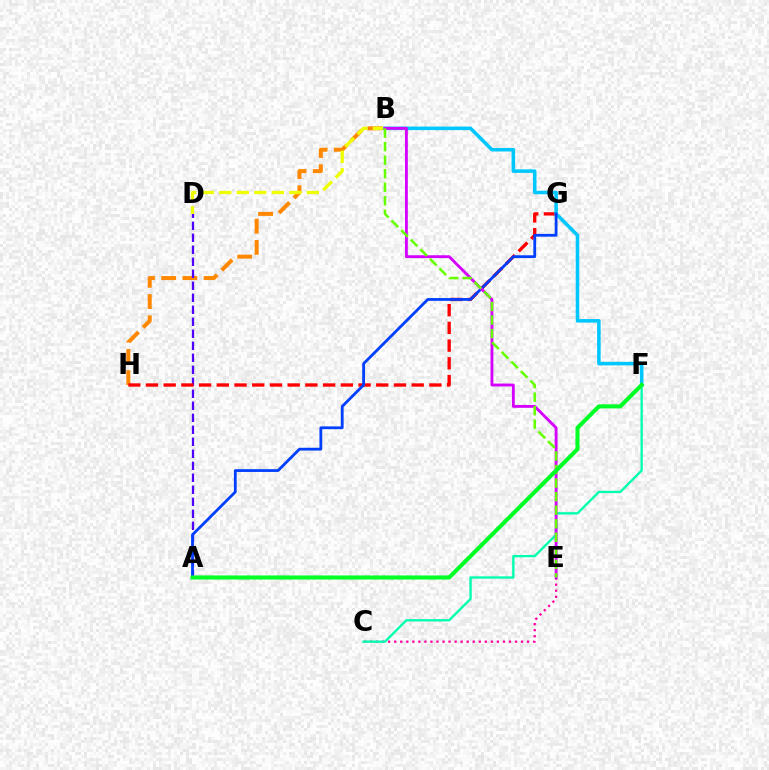{('B', 'H'): [{'color': '#ff8800', 'line_style': 'dashed', 'thickness': 2.88}], ('A', 'D'): [{'color': '#4f00ff', 'line_style': 'dashed', 'thickness': 1.63}], ('C', 'E'): [{'color': '#ff00a0', 'line_style': 'dotted', 'thickness': 1.64}], ('B', 'D'): [{'color': '#eeff00', 'line_style': 'dashed', 'thickness': 2.38}], ('G', 'H'): [{'color': '#ff0000', 'line_style': 'dashed', 'thickness': 2.41}], ('C', 'F'): [{'color': '#00ffaf', 'line_style': 'solid', 'thickness': 1.68}], ('B', 'F'): [{'color': '#00c7ff', 'line_style': 'solid', 'thickness': 2.56}], ('A', 'G'): [{'color': '#003fff', 'line_style': 'solid', 'thickness': 2.01}], ('B', 'E'): [{'color': '#d600ff', 'line_style': 'solid', 'thickness': 2.06}, {'color': '#66ff00', 'line_style': 'dashed', 'thickness': 1.84}], ('A', 'F'): [{'color': '#00ff27', 'line_style': 'solid', 'thickness': 2.94}]}